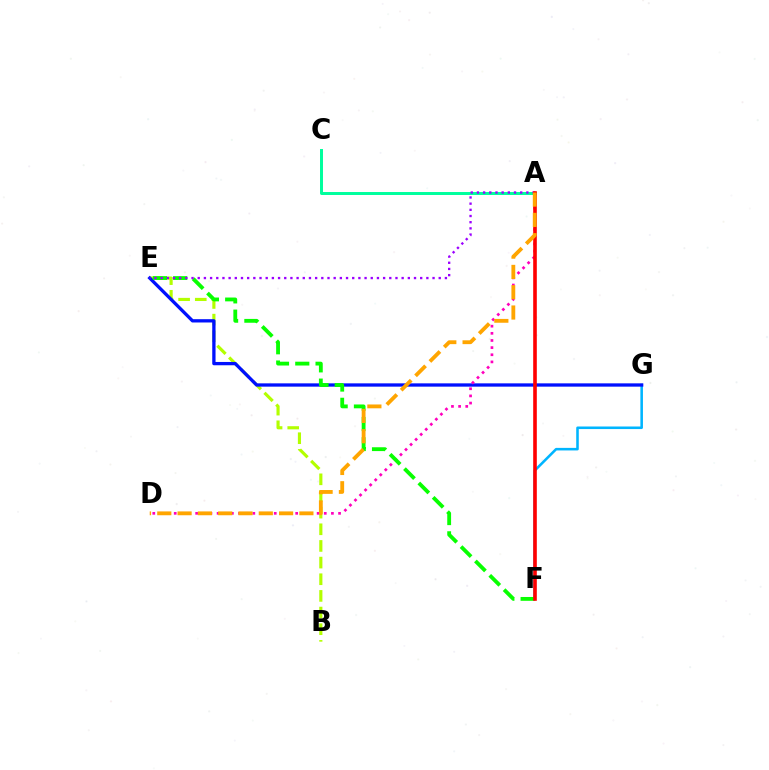{('F', 'G'): [{'color': '#00b5ff', 'line_style': 'solid', 'thickness': 1.85}], ('A', 'C'): [{'color': '#00ff9d', 'line_style': 'solid', 'thickness': 2.14}], ('B', 'E'): [{'color': '#b3ff00', 'line_style': 'dashed', 'thickness': 2.26}], ('E', 'G'): [{'color': '#0010ff', 'line_style': 'solid', 'thickness': 2.37}], ('A', 'D'): [{'color': '#ff00bd', 'line_style': 'dotted', 'thickness': 1.94}, {'color': '#ffa500', 'line_style': 'dashed', 'thickness': 2.76}], ('E', 'F'): [{'color': '#08ff00', 'line_style': 'dashed', 'thickness': 2.76}], ('A', 'E'): [{'color': '#9b00ff', 'line_style': 'dotted', 'thickness': 1.68}], ('A', 'F'): [{'color': '#ff0000', 'line_style': 'solid', 'thickness': 2.6}]}